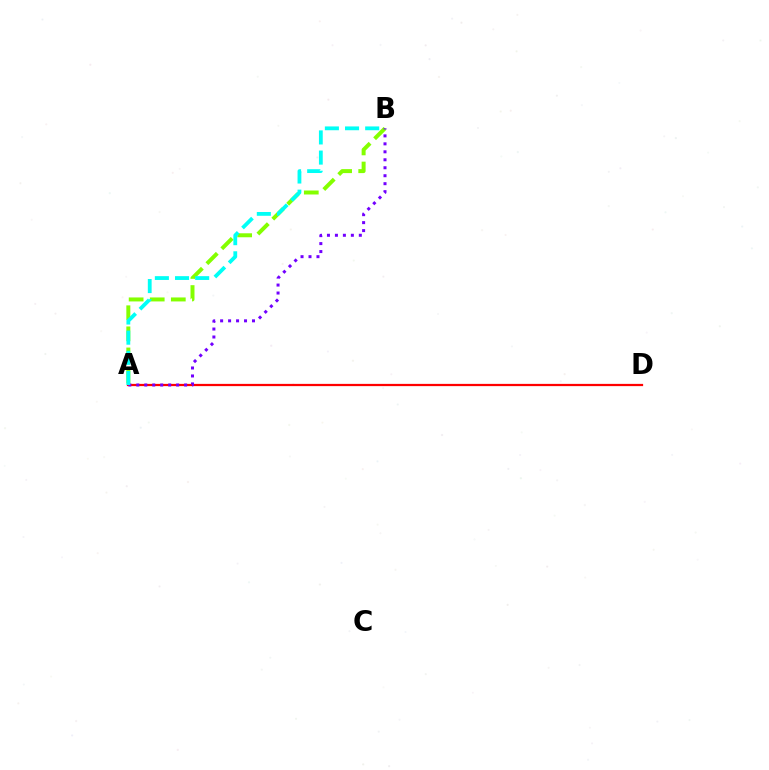{('A', 'B'): [{'color': '#84ff00', 'line_style': 'dashed', 'thickness': 2.87}, {'color': '#7200ff', 'line_style': 'dotted', 'thickness': 2.16}, {'color': '#00fff6', 'line_style': 'dashed', 'thickness': 2.74}], ('A', 'D'): [{'color': '#ff0000', 'line_style': 'solid', 'thickness': 1.61}]}